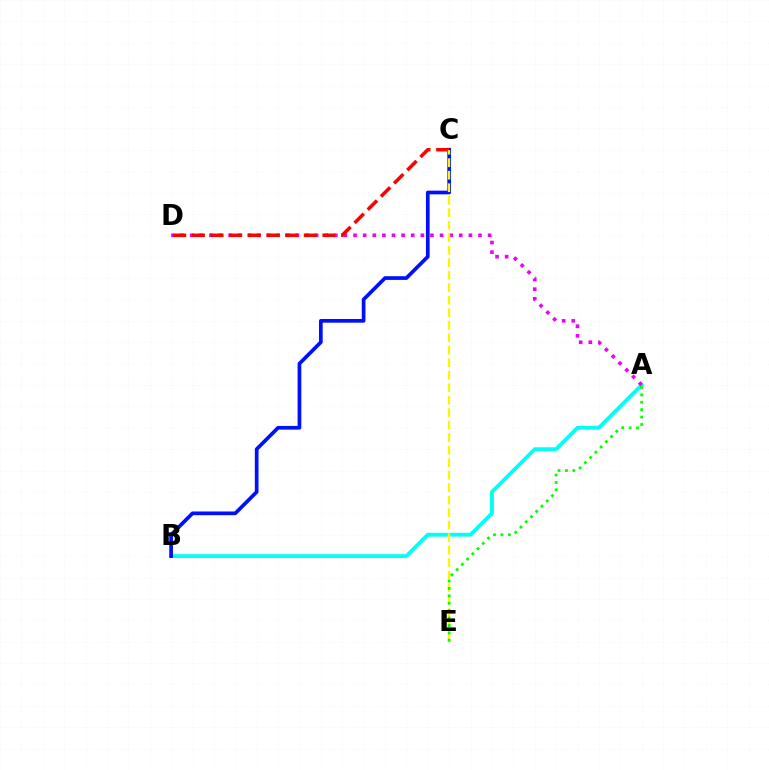{('A', 'B'): [{'color': '#00fff6', 'line_style': 'solid', 'thickness': 2.75}], ('A', 'D'): [{'color': '#ee00ff', 'line_style': 'dotted', 'thickness': 2.61}], ('B', 'C'): [{'color': '#0010ff', 'line_style': 'solid', 'thickness': 2.66}], ('C', 'D'): [{'color': '#ff0000', 'line_style': 'dashed', 'thickness': 2.53}], ('C', 'E'): [{'color': '#fcf500', 'line_style': 'dashed', 'thickness': 1.7}], ('A', 'E'): [{'color': '#08ff00', 'line_style': 'dotted', 'thickness': 2.01}]}